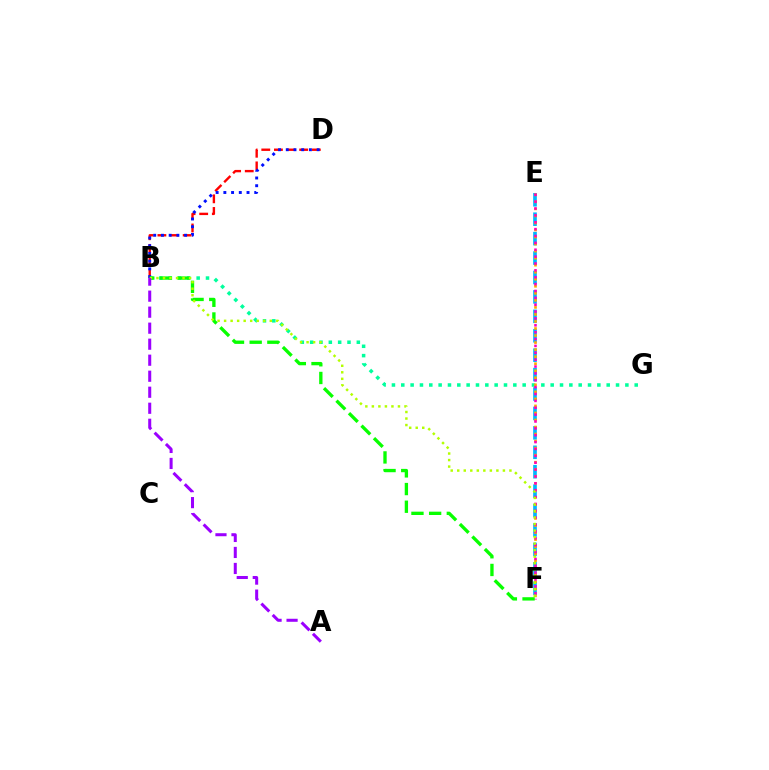{('E', 'F'): [{'color': '#00b5ff', 'line_style': 'dashed', 'thickness': 2.64}, {'color': '#ffa500', 'line_style': 'dotted', 'thickness': 1.91}, {'color': '#ff00bd', 'line_style': 'dotted', 'thickness': 1.87}], ('B', 'G'): [{'color': '#00ff9d', 'line_style': 'dotted', 'thickness': 2.54}], ('B', 'D'): [{'color': '#ff0000', 'line_style': 'dashed', 'thickness': 1.72}, {'color': '#0010ff', 'line_style': 'dotted', 'thickness': 2.1}], ('B', 'F'): [{'color': '#08ff00', 'line_style': 'dashed', 'thickness': 2.4}, {'color': '#b3ff00', 'line_style': 'dotted', 'thickness': 1.77}], ('A', 'B'): [{'color': '#9b00ff', 'line_style': 'dashed', 'thickness': 2.18}]}